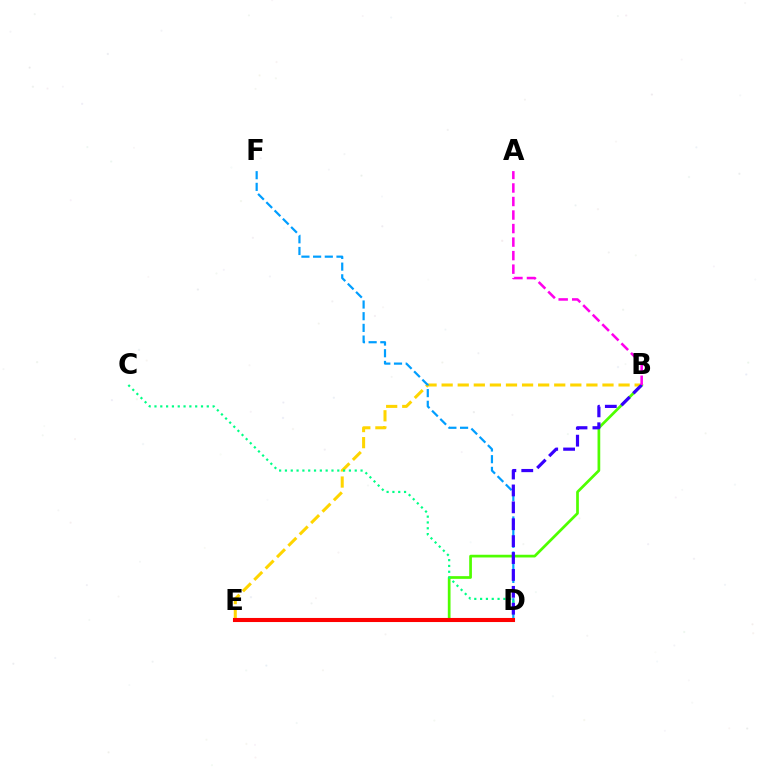{('B', 'E'): [{'color': '#4fff00', 'line_style': 'solid', 'thickness': 1.95}, {'color': '#ffd500', 'line_style': 'dashed', 'thickness': 2.18}], ('D', 'F'): [{'color': '#009eff', 'line_style': 'dashed', 'thickness': 1.59}], ('C', 'D'): [{'color': '#00ff86', 'line_style': 'dotted', 'thickness': 1.58}], ('B', 'D'): [{'color': '#3700ff', 'line_style': 'dashed', 'thickness': 2.3}], ('D', 'E'): [{'color': '#ff0000', 'line_style': 'solid', 'thickness': 2.94}], ('A', 'B'): [{'color': '#ff00ed', 'line_style': 'dashed', 'thickness': 1.84}]}